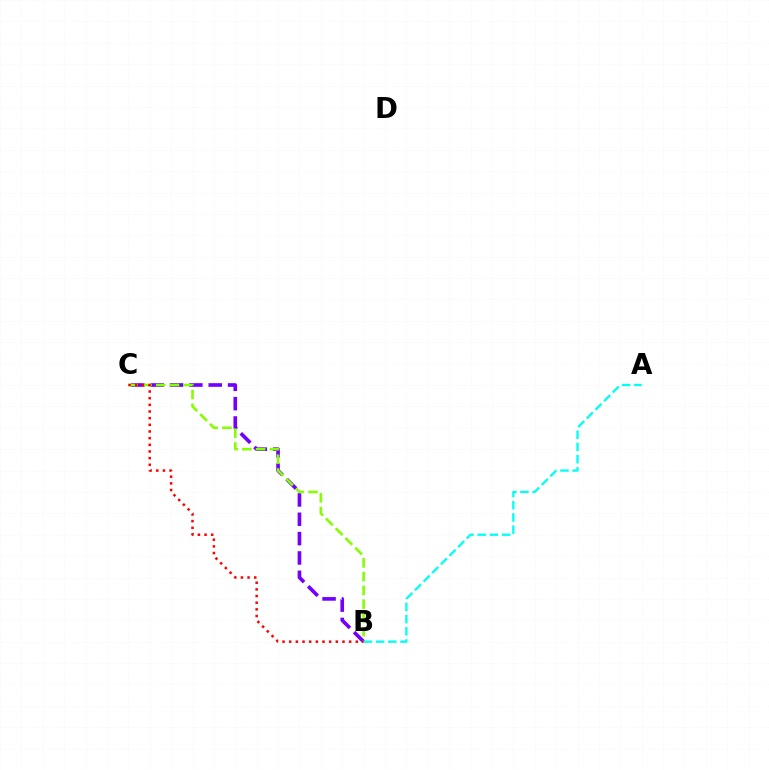{('B', 'C'): [{'color': '#7200ff', 'line_style': 'dashed', 'thickness': 2.63}, {'color': '#84ff00', 'line_style': 'dashed', 'thickness': 1.87}, {'color': '#ff0000', 'line_style': 'dotted', 'thickness': 1.81}], ('A', 'B'): [{'color': '#00fff6', 'line_style': 'dashed', 'thickness': 1.66}]}